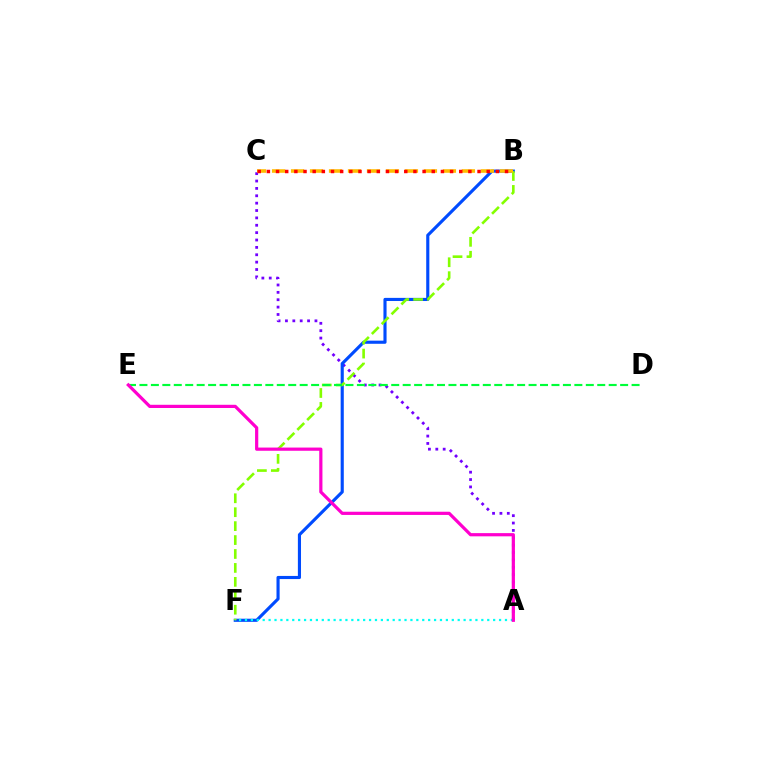{('A', 'C'): [{'color': '#7200ff', 'line_style': 'dotted', 'thickness': 2.0}], ('B', 'F'): [{'color': '#004bff', 'line_style': 'solid', 'thickness': 2.25}, {'color': '#84ff00', 'line_style': 'dashed', 'thickness': 1.89}], ('B', 'C'): [{'color': '#ffbd00', 'line_style': 'dashed', 'thickness': 2.58}, {'color': '#ff0000', 'line_style': 'dotted', 'thickness': 2.49}], ('D', 'E'): [{'color': '#00ff39', 'line_style': 'dashed', 'thickness': 1.55}], ('A', 'F'): [{'color': '#00fff6', 'line_style': 'dotted', 'thickness': 1.61}], ('A', 'E'): [{'color': '#ff00cf', 'line_style': 'solid', 'thickness': 2.31}]}